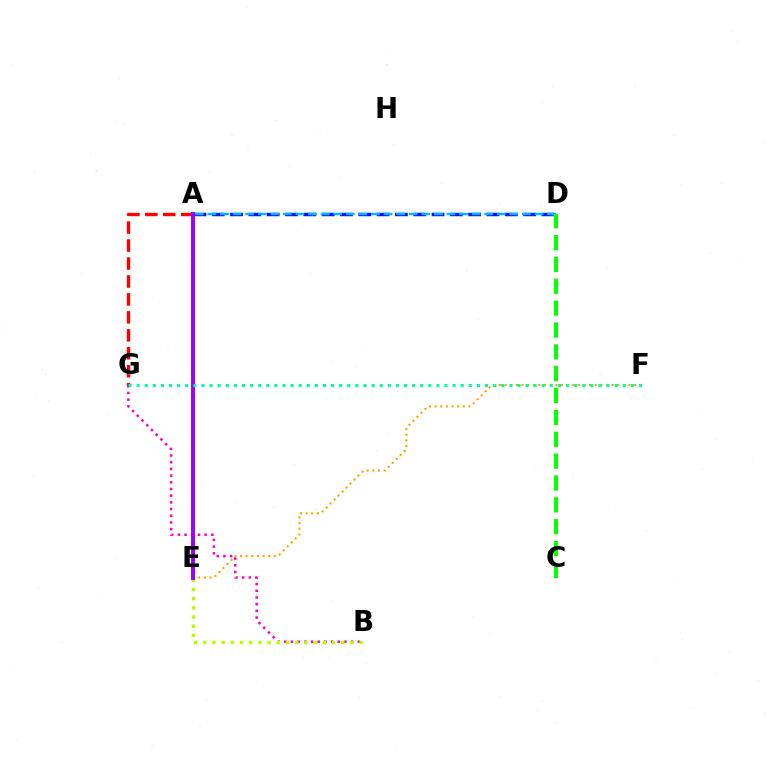{('A', 'D'): [{'color': '#0010ff', 'line_style': 'dashed', 'thickness': 2.49}, {'color': '#00b5ff', 'line_style': 'dashed', 'thickness': 1.71}], ('B', 'G'): [{'color': '#ff00bd', 'line_style': 'dotted', 'thickness': 1.82}], ('A', 'G'): [{'color': '#ff0000', 'line_style': 'dashed', 'thickness': 2.44}], ('B', 'E'): [{'color': '#b3ff00', 'line_style': 'dotted', 'thickness': 2.5}], ('E', 'F'): [{'color': '#ffa500', 'line_style': 'dotted', 'thickness': 1.53}], ('C', 'D'): [{'color': '#08ff00', 'line_style': 'dashed', 'thickness': 2.97}], ('A', 'E'): [{'color': '#9b00ff', 'line_style': 'solid', 'thickness': 2.84}], ('F', 'G'): [{'color': '#00ff9d', 'line_style': 'dotted', 'thickness': 2.2}]}